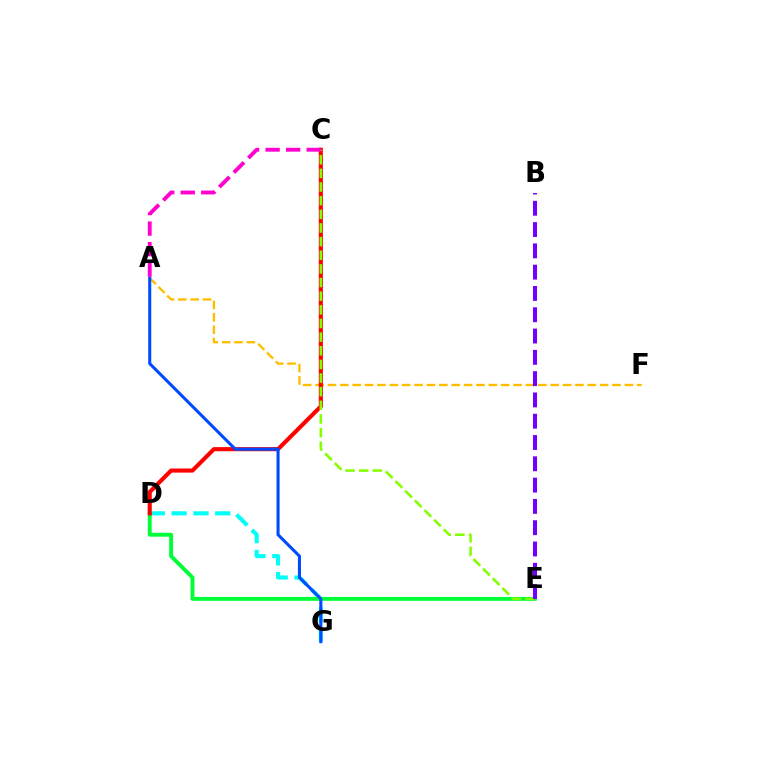{('A', 'F'): [{'color': '#ffbd00', 'line_style': 'dashed', 'thickness': 1.68}], ('D', 'G'): [{'color': '#00fff6', 'line_style': 'dashed', 'thickness': 2.96}], ('D', 'E'): [{'color': '#00ff39', 'line_style': 'solid', 'thickness': 2.81}], ('C', 'D'): [{'color': '#ff0000', 'line_style': 'solid', 'thickness': 2.95}], ('A', 'G'): [{'color': '#004bff', 'line_style': 'solid', 'thickness': 2.21}], ('C', 'E'): [{'color': '#84ff00', 'line_style': 'dashed', 'thickness': 1.85}], ('A', 'C'): [{'color': '#ff00cf', 'line_style': 'dashed', 'thickness': 2.79}], ('B', 'E'): [{'color': '#7200ff', 'line_style': 'dashed', 'thickness': 2.89}]}